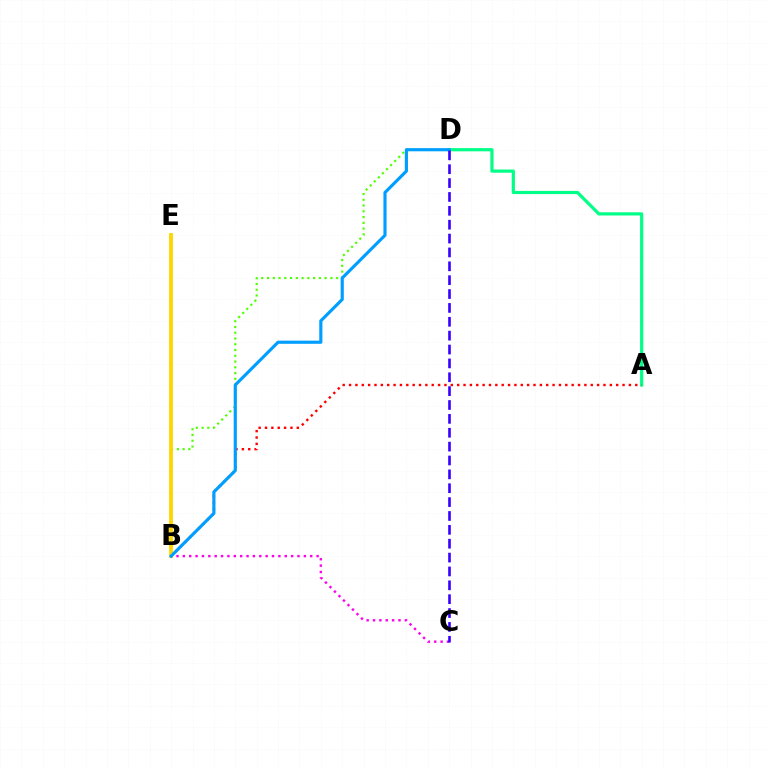{('A', 'D'): [{'color': '#00ff86', 'line_style': 'solid', 'thickness': 2.3}], ('B', 'D'): [{'color': '#4fff00', 'line_style': 'dotted', 'thickness': 1.57}, {'color': '#009eff', 'line_style': 'solid', 'thickness': 2.26}], ('A', 'B'): [{'color': '#ff0000', 'line_style': 'dotted', 'thickness': 1.73}], ('B', 'E'): [{'color': '#ffd500', 'line_style': 'solid', 'thickness': 2.76}], ('B', 'C'): [{'color': '#ff00ed', 'line_style': 'dotted', 'thickness': 1.73}], ('C', 'D'): [{'color': '#3700ff', 'line_style': 'dashed', 'thickness': 1.88}]}